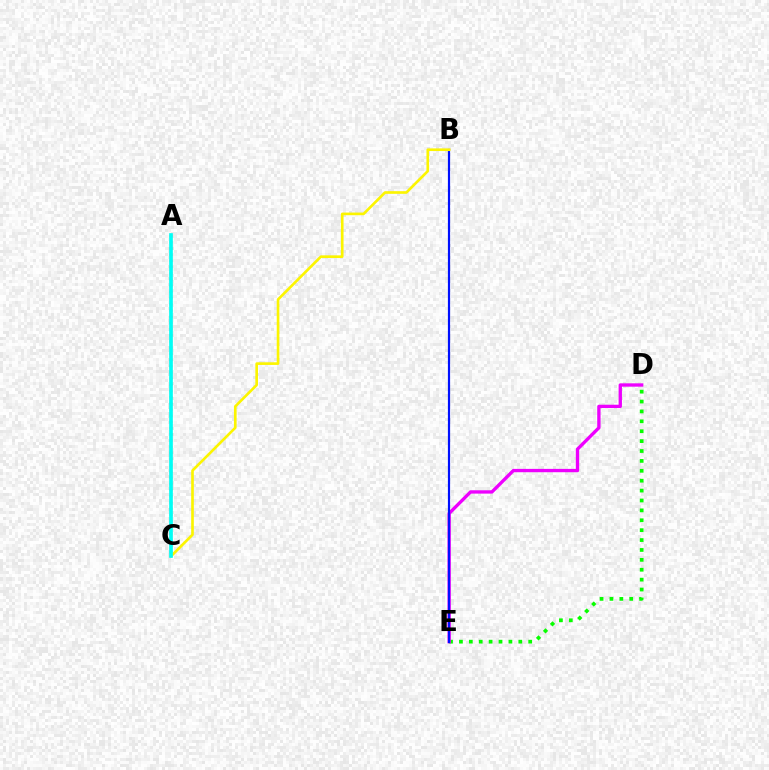{('D', 'E'): [{'color': '#08ff00', 'line_style': 'dotted', 'thickness': 2.69}, {'color': '#ee00ff', 'line_style': 'solid', 'thickness': 2.4}], ('B', 'E'): [{'color': '#0010ff', 'line_style': 'solid', 'thickness': 1.58}], ('A', 'C'): [{'color': '#ff0000', 'line_style': 'dotted', 'thickness': 1.68}, {'color': '#00fff6', 'line_style': 'solid', 'thickness': 2.64}], ('B', 'C'): [{'color': '#fcf500', 'line_style': 'solid', 'thickness': 1.91}]}